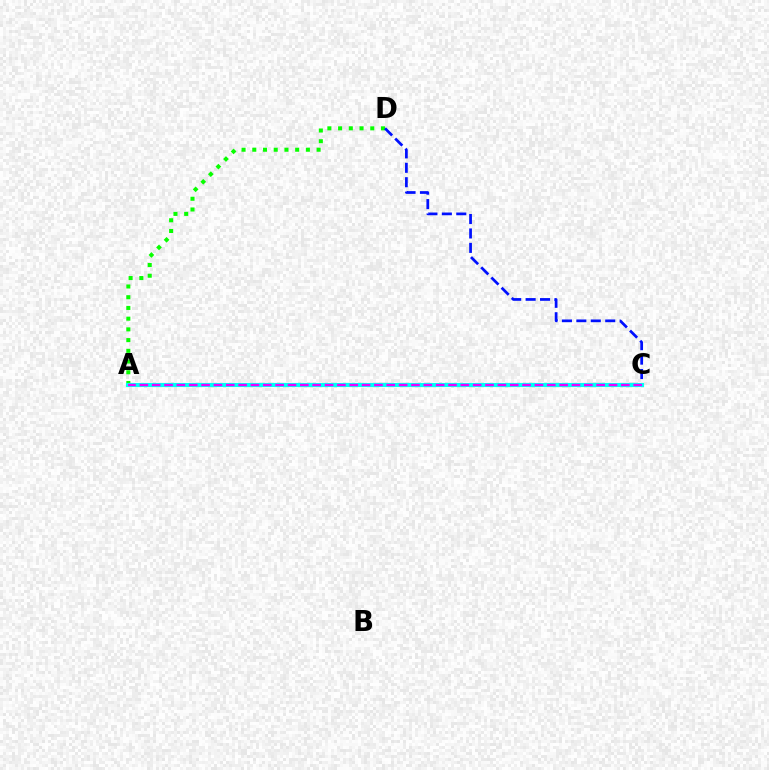{('A', 'C'): [{'color': '#fcf500', 'line_style': 'solid', 'thickness': 1.9}, {'color': '#ff0000', 'line_style': 'dashed', 'thickness': 1.73}, {'color': '#00fff6', 'line_style': 'solid', 'thickness': 2.98}, {'color': '#ee00ff', 'line_style': 'dashed', 'thickness': 1.68}], ('A', 'D'): [{'color': '#08ff00', 'line_style': 'dotted', 'thickness': 2.91}], ('C', 'D'): [{'color': '#0010ff', 'line_style': 'dashed', 'thickness': 1.96}]}